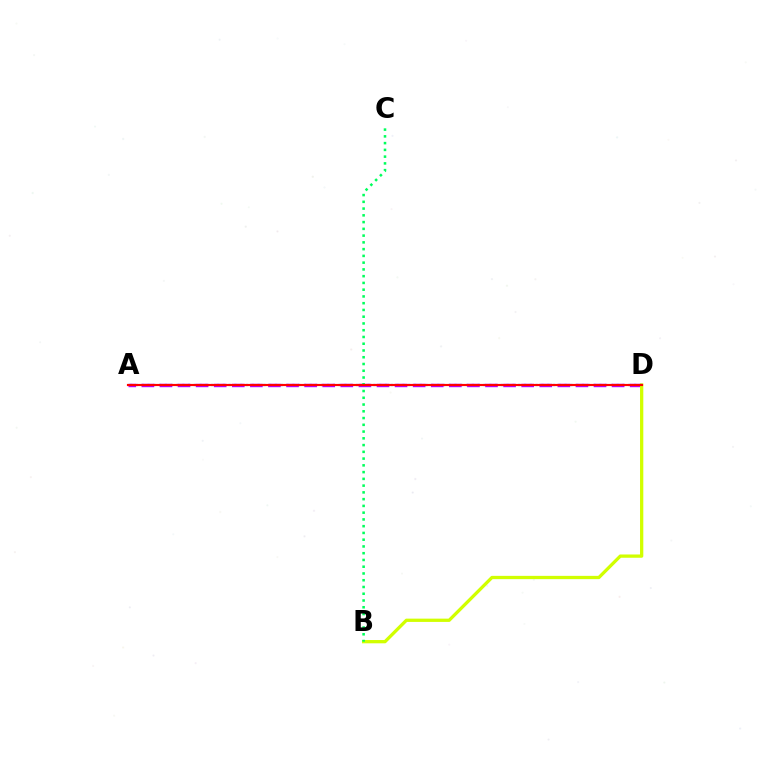{('A', 'D'): [{'color': '#0074ff', 'line_style': 'dotted', 'thickness': 1.57}, {'color': '#b900ff', 'line_style': 'dashed', 'thickness': 2.46}, {'color': '#ff0000', 'line_style': 'solid', 'thickness': 1.56}], ('B', 'D'): [{'color': '#d1ff00', 'line_style': 'solid', 'thickness': 2.36}], ('B', 'C'): [{'color': '#00ff5c', 'line_style': 'dotted', 'thickness': 1.84}]}